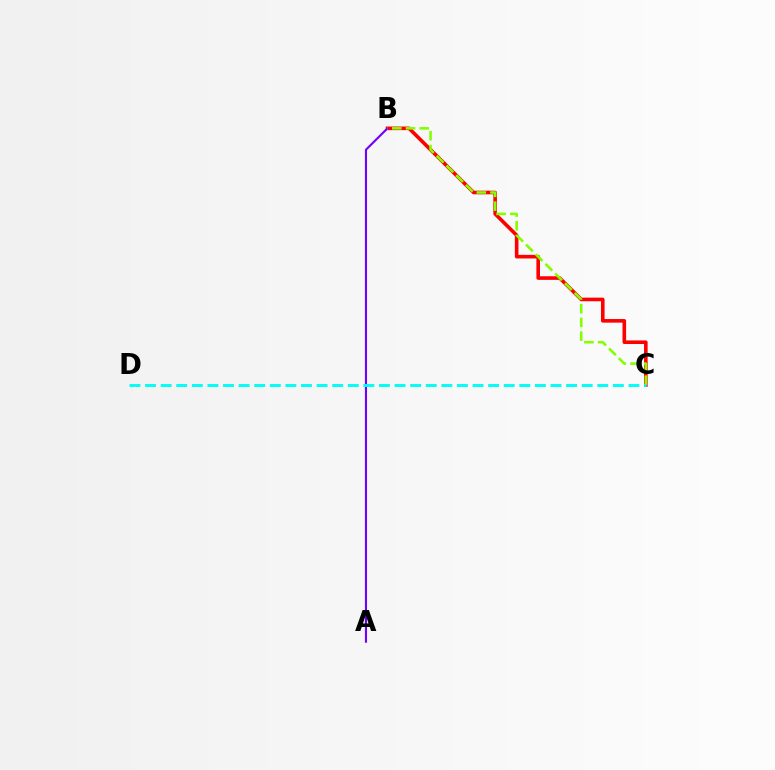{('B', 'C'): [{'color': '#ff0000', 'line_style': 'solid', 'thickness': 2.59}, {'color': '#84ff00', 'line_style': 'dashed', 'thickness': 1.86}], ('A', 'B'): [{'color': '#7200ff', 'line_style': 'solid', 'thickness': 1.52}], ('C', 'D'): [{'color': '#00fff6', 'line_style': 'dashed', 'thickness': 2.12}]}